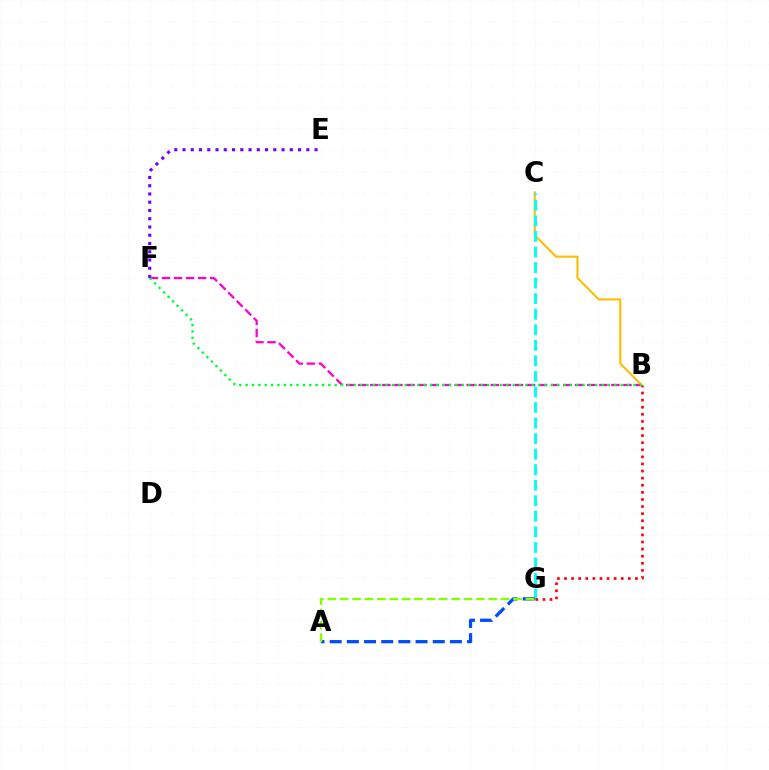{('B', 'F'): [{'color': '#ff00cf', 'line_style': 'dashed', 'thickness': 1.64}, {'color': '#00ff39', 'line_style': 'dotted', 'thickness': 1.73}], ('B', 'C'): [{'color': '#ffbd00', 'line_style': 'solid', 'thickness': 1.53}], ('E', 'F'): [{'color': '#7200ff', 'line_style': 'dotted', 'thickness': 2.24}], ('C', 'G'): [{'color': '#00fff6', 'line_style': 'dashed', 'thickness': 2.11}], ('A', 'G'): [{'color': '#004bff', 'line_style': 'dashed', 'thickness': 2.33}, {'color': '#84ff00', 'line_style': 'dashed', 'thickness': 1.68}], ('B', 'G'): [{'color': '#ff0000', 'line_style': 'dotted', 'thickness': 1.93}]}